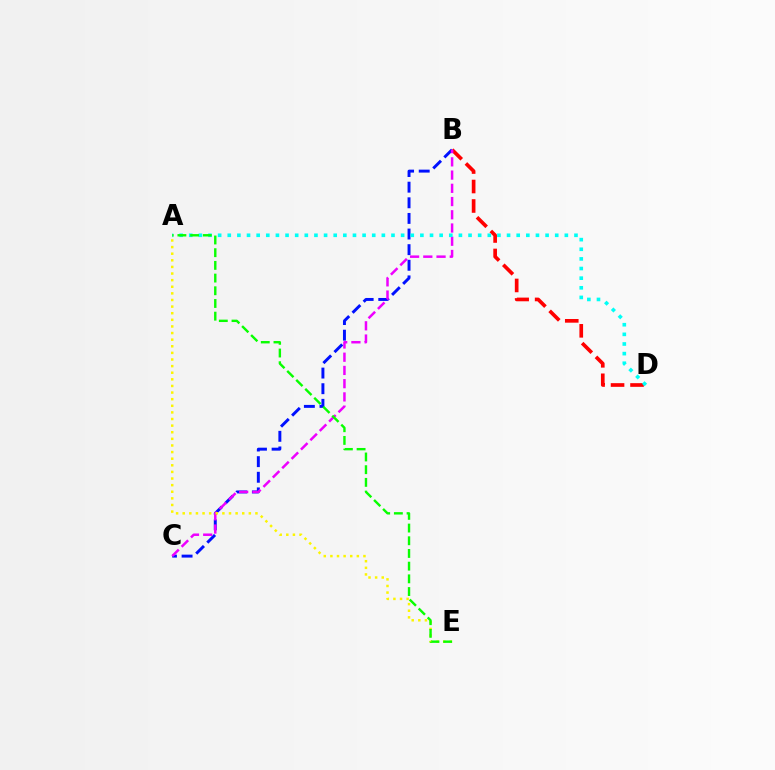{('B', 'C'): [{'color': '#0010ff', 'line_style': 'dashed', 'thickness': 2.12}, {'color': '#ee00ff', 'line_style': 'dashed', 'thickness': 1.8}], ('B', 'D'): [{'color': '#ff0000', 'line_style': 'dashed', 'thickness': 2.65}], ('A', 'E'): [{'color': '#fcf500', 'line_style': 'dotted', 'thickness': 1.8}, {'color': '#08ff00', 'line_style': 'dashed', 'thickness': 1.72}], ('A', 'D'): [{'color': '#00fff6', 'line_style': 'dotted', 'thickness': 2.62}]}